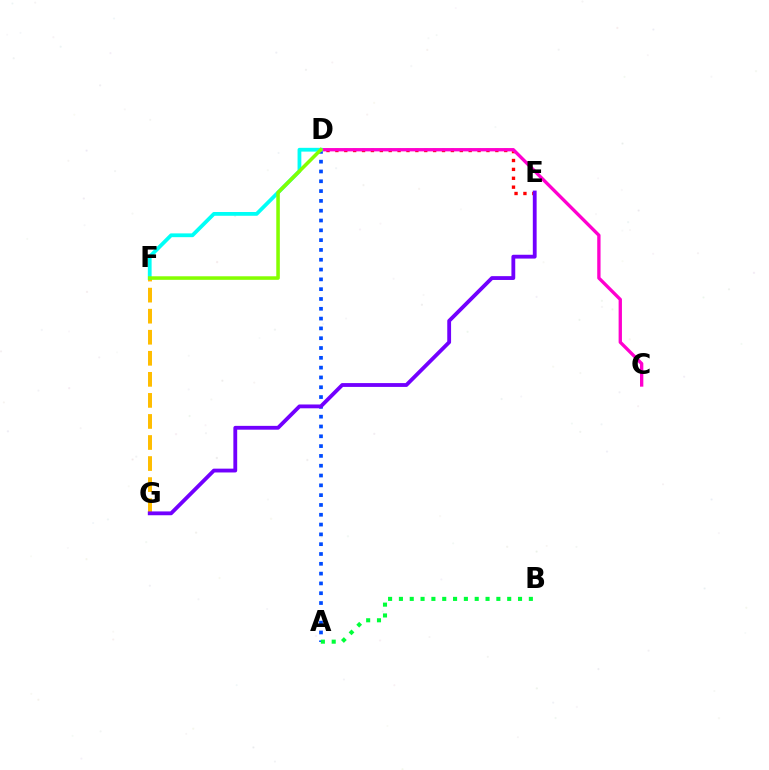{('D', 'E'): [{'color': '#ff0000', 'line_style': 'dotted', 'thickness': 2.41}], ('A', 'D'): [{'color': '#004bff', 'line_style': 'dotted', 'thickness': 2.66}], ('C', 'D'): [{'color': '#ff00cf', 'line_style': 'solid', 'thickness': 2.4}], ('A', 'B'): [{'color': '#00ff39', 'line_style': 'dotted', 'thickness': 2.94}], ('F', 'G'): [{'color': '#ffbd00', 'line_style': 'dashed', 'thickness': 2.86}], ('E', 'G'): [{'color': '#7200ff', 'line_style': 'solid', 'thickness': 2.75}], ('D', 'F'): [{'color': '#00fff6', 'line_style': 'solid', 'thickness': 2.72}, {'color': '#84ff00', 'line_style': 'solid', 'thickness': 2.55}]}